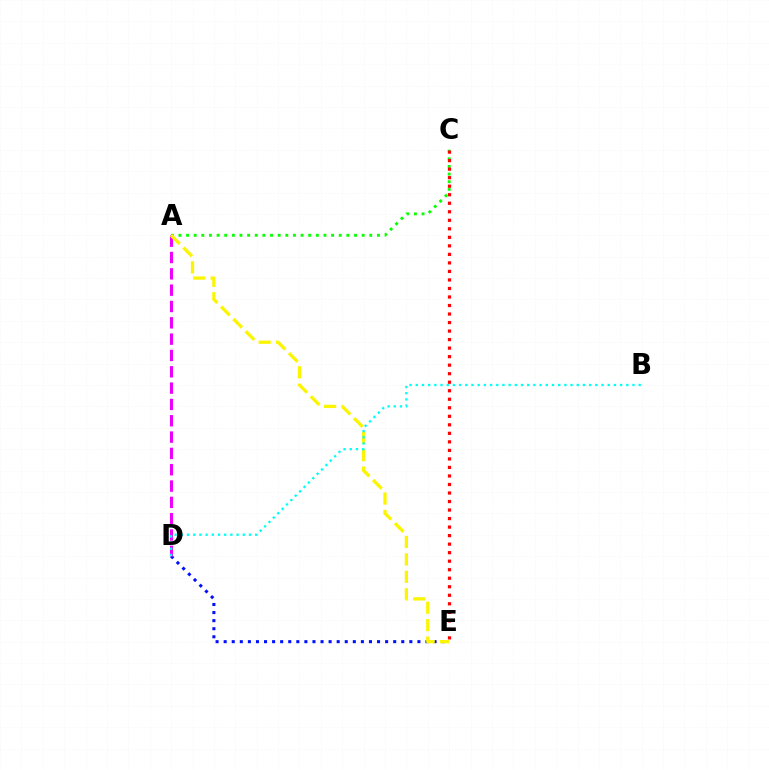{('D', 'E'): [{'color': '#0010ff', 'line_style': 'dotted', 'thickness': 2.19}], ('A', 'D'): [{'color': '#ee00ff', 'line_style': 'dashed', 'thickness': 2.22}], ('A', 'C'): [{'color': '#08ff00', 'line_style': 'dotted', 'thickness': 2.07}], ('A', 'E'): [{'color': '#fcf500', 'line_style': 'dashed', 'thickness': 2.37}], ('B', 'D'): [{'color': '#00fff6', 'line_style': 'dotted', 'thickness': 1.68}], ('C', 'E'): [{'color': '#ff0000', 'line_style': 'dotted', 'thickness': 2.32}]}